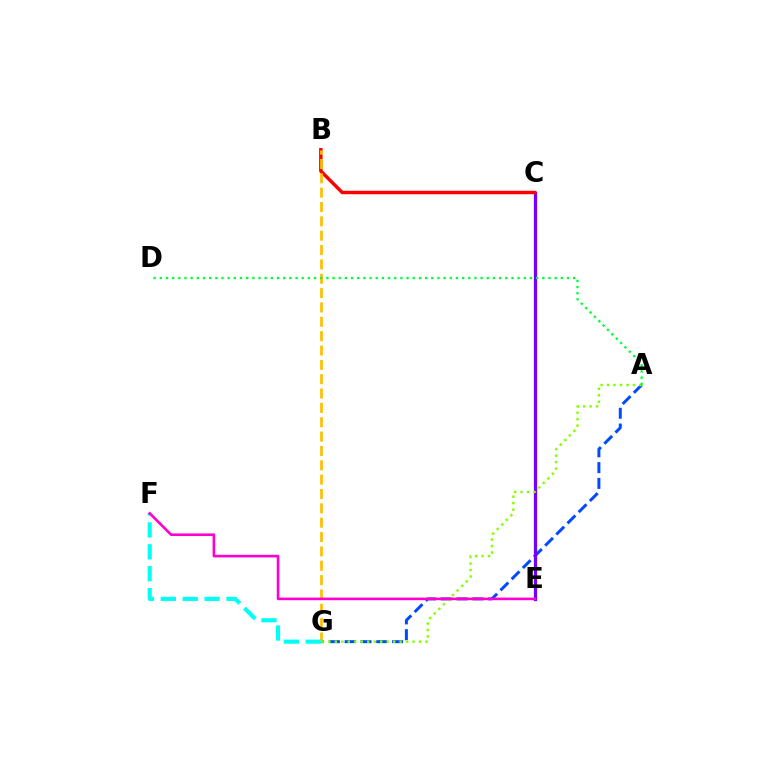{('A', 'G'): [{'color': '#004bff', 'line_style': 'dashed', 'thickness': 2.15}, {'color': '#84ff00', 'line_style': 'dotted', 'thickness': 1.76}], ('C', 'E'): [{'color': '#7200ff', 'line_style': 'solid', 'thickness': 2.34}], ('B', 'C'): [{'color': '#ff0000', 'line_style': 'solid', 'thickness': 2.49}], ('B', 'G'): [{'color': '#ffbd00', 'line_style': 'dashed', 'thickness': 1.95}], ('A', 'D'): [{'color': '#00ff39', 'line_style': 'dotted', 'thickness': 1.68}], ('F', 'G'): [{'color': '#00fff6', 'line_style': 'dashed', 'thickness': 2.97}], ('E', 'F'): [{'color': '#ff00cf', 'line_style': 'solid', 'thickness': 1.88}]}